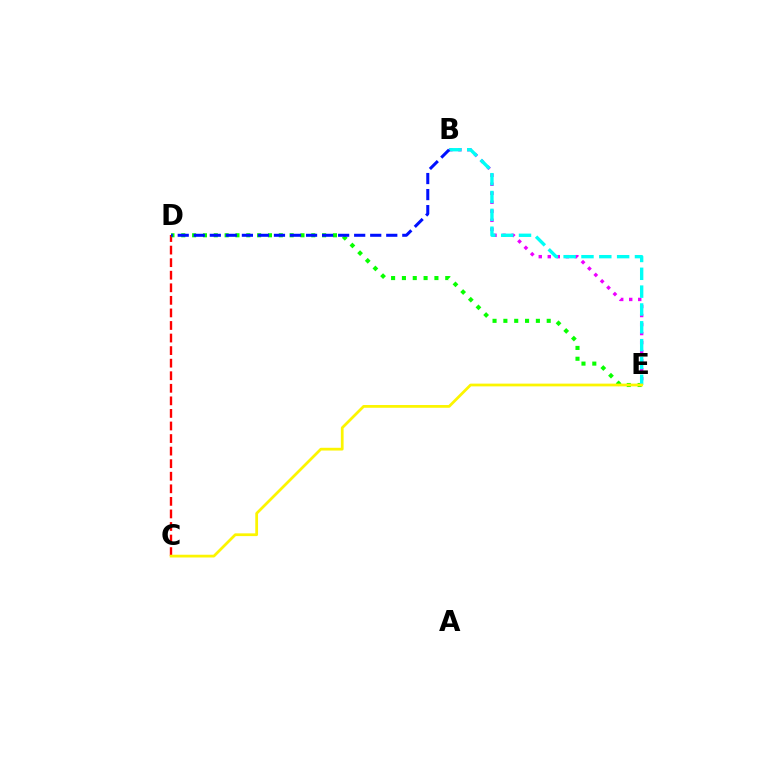{('C', 'D'): [{'color': '#ff0000', 'line_style': 'dashed', 'thickness': 1.71}], ('D', 'E'): [{'color': '#08ff00', 'line_style': 'dotted', 'thickness': 2.94}], ('B', 'E'): [{'color': '#ee00ff', 'line_style': 'dotted', 'thickness': 2.45}, {'color': '#00fff6', 'line_style': 'dashed', 'thickness': 2.42}], ('C', 'E'): [{'color': '#fcf500', 'line_style': 'solid', 'thickness': 1.98}], ('B', 'D'): [{'color': '#0010ff', 'line_style': 'dashed', 'thickness': 2.18}]}